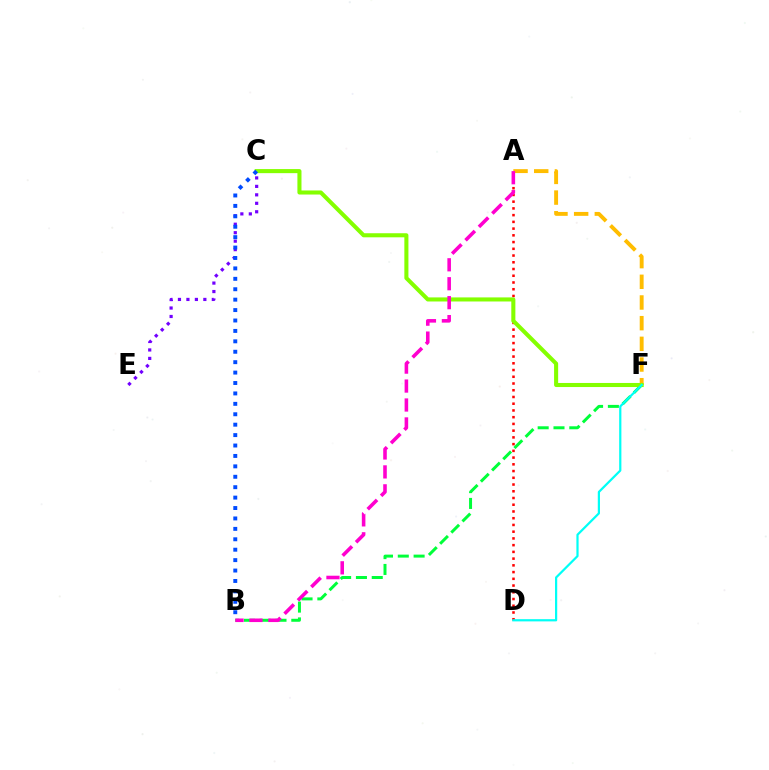{('B', 'F'): [{'color': '#00ff39', 'line_style': 'dashed', 'thickness': 2.15}], ('A', 'D'): [{'color': '#ff0000', 'line_style': 'dotted', 'thickness': 1.83}], ('A', 'F'): [{'color': '#ffbd00', 'line_style': 'dashed', 'thickness': 2.81}], ('C', 'F'): [{'color': '#84ff00', 'line_style': 'solid', 'thickness': 2.93}], ('C', 'E'): [{'color': '#7200ff', 'line_style': 'dotted', 'thickness': 2.3}], ('B', 'C'): [{'color': '#004bff', 'line_style': 'dotted', 'thickness': 2.83}], ('A', 'B'): [{'color': '#ff00cf', 'line_style': 'dashed', 'thickness': 2.57}], ('D', 'F'): [{'color': '#00fff6', 'line_style': 'solid', 'thickness': 1.59}]}